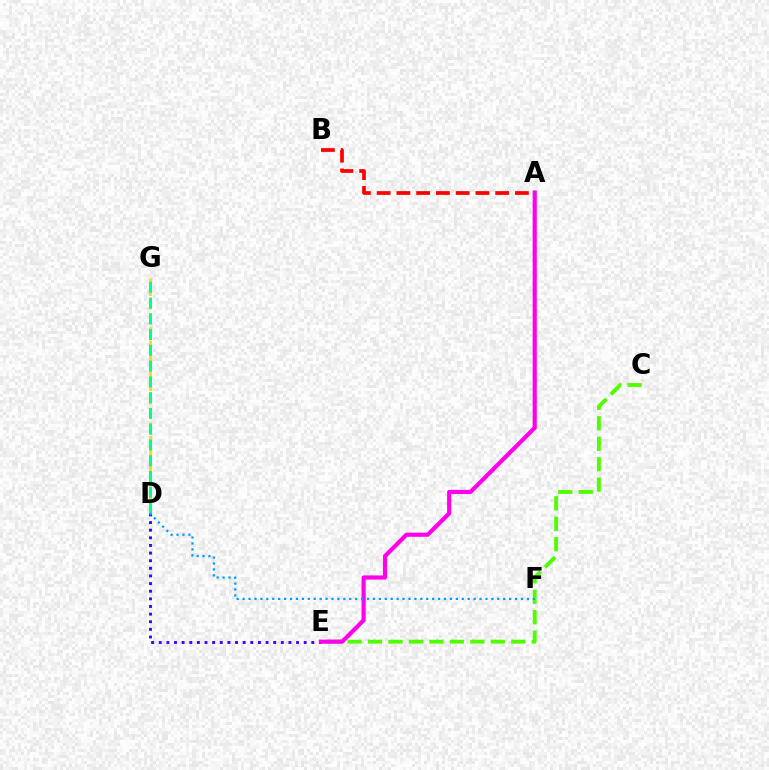{('D', 'E'): [{'color': '#3700ff', 'line_style': 'dotted', 'thickness': 2.07}], ('C', 'E'): [{'color': '#4fff00', 'line_style': 'dashed', 'thickness': 2.78}], ('A', 'B'): [{'color': '#ff0000', 'line_style': 'dashed', 'thickness': 2.68}], ('A', 'E'): [{'color': '#ff00ed', 'line_style': 'solid', 'thickness': 2.99}], ('D', 'G'): [{'color': '#ffd500', 'line_style': 'dashed', 'thickness': 1.85}, {'color': '#00ff86', 'line_style': 'dashed', 'thickness': 2.14}], ('D', 'F'): [{'color': '#009eff', 'line_style': 'dotted', 'thickness': 1.61}]}